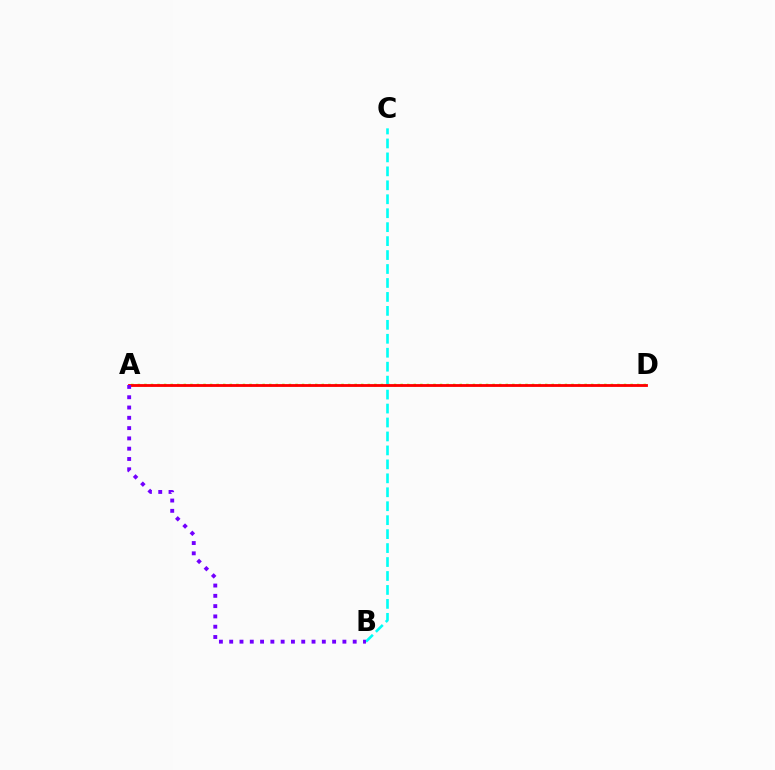{('A', 'D'): [{'color': '#84ff00', 'line_style': 'dotted', 'thickness': 1.79}, {'color': '#ff0000', 'line_style': 'solid', 'thickness': 2.04}], ('B', 'C'): [{'color': '#00fff6', 'line_style': 'dashed', 'thickness': 1.9}], ('A', 'B'): [{'color': '#7200ff', 'line_style': 'dotted', 'thickness': 2.8}]}